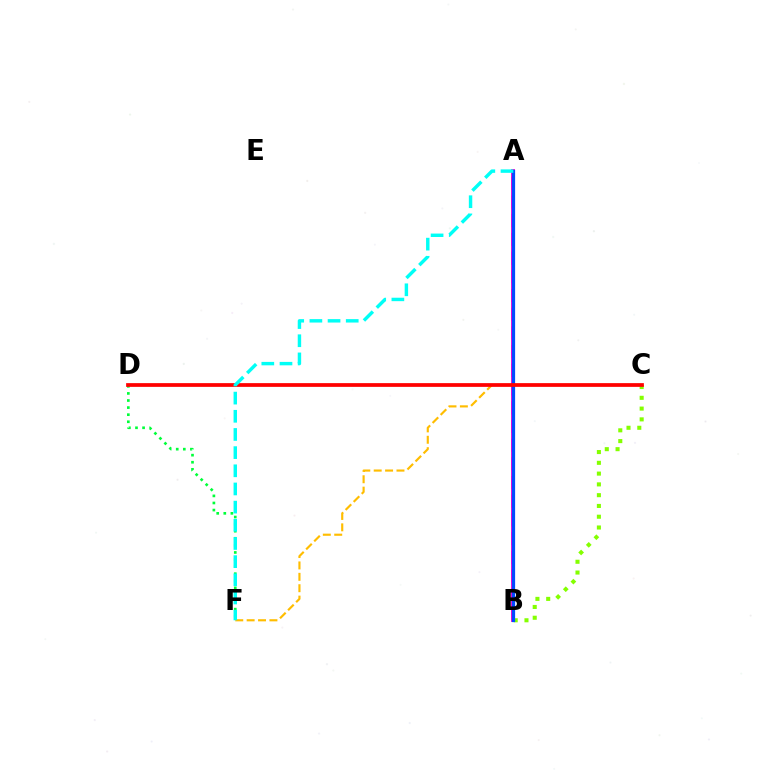{('B', 'C'): [{'color': '#84ff00', 'line_style': 'dotted', 'thickness': 2.93}], ('D', 'F'): [{'color': '#00ff39', 'line_style': 'dotted', 'thickness': 1.93}], ('C', 'F'): [{'color': '#ffbd00', 'line_style': 'dashed', 'thickness': 1.55}], ('A', 'B'): [{'color': '#7200ff', 'line_style': 'dashed', 'thickness': 2.54}, {'color': '#ff00cf', 'line_style': 'solid', 'thickness': 2.78}, {'color': '#004bff', 'line_style': 'solid', 'thickness': 2.32}], ('C', 'D'): [{'color': '#ff0000', 'line_style': 'solid', 'thickness': 2.69}], ('A', 'F'): [{'color': '#00fff6', 'line_style': 'dashed', 'thickness': 2.47}]}